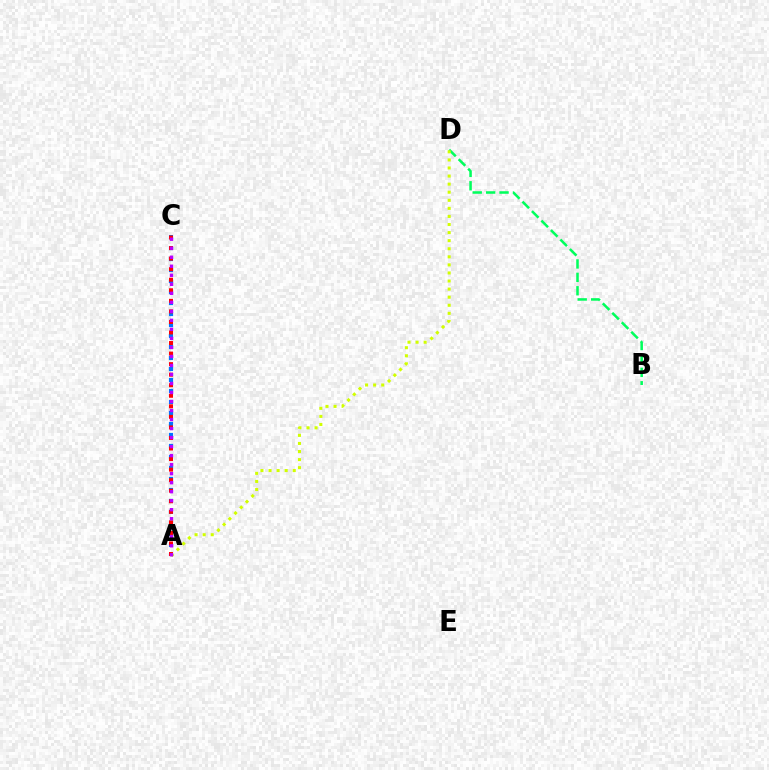{('B', 'D'): [{'color': '#00ff5c', 'line_style': 'dashed', 'thickness': 1.82}], ('A', 'C'): [{'color': '#0074ff', 'line_style': 'dotted', 'thickness': 2.99}, {'color': '#ff0000', 'line_style': 'dotted', 'thickness': 2.87}, {'color': '#b900ff', 'line_style': 'dotted', 'thickness': 2.45}], ('A', 'D'): [{'color': '#d1ff00', 'line_style': 'dotted', 'thickness': 2.19}]}